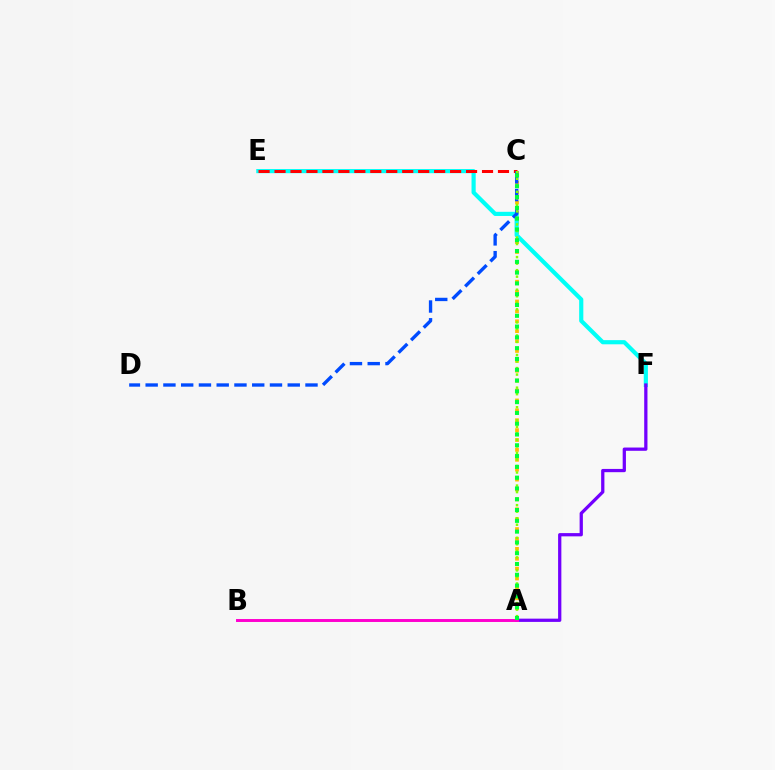{('A', 'C'): [{'color': '#ffbd00', 'line_style': 'dotted', 'thickness': 2.69}, {'color': '#84ff00', 'line_style': 'dotted', 'thickness': 1.77}, {'color': '#00ff39', 'line_style': 'dotted', 'thickness': 2.93}], ('E', 'F'): [{'color': '#00fff6', 'line_style': 'solid', 'thickness': 2.99}], ('C', 'E'): [{'color': '#ff0000', 'line_style': 'dashed', 'thickness': 2.17}], ('A', 'F'): [{'color': '#7200ff', 'line_style': 'solid', 'thickness': 2.35}], ('C', 'D'): [{'color': '#004bff', 'line_style': 'dashed', 'thickness': 2.41}], ('A', 'B'): [{'color': '#ff00cf', 'line_style': 'solid', 'thickness': 2.12}]}